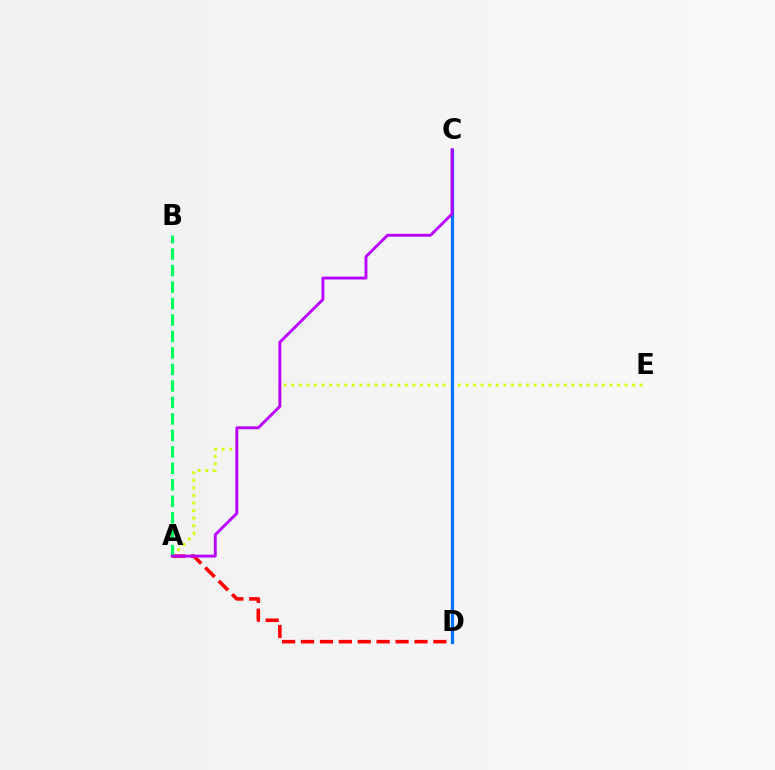{('A', 'D'): [{'color': '#ff0000', 'line_style': 'dashed', 'thickness': 2.57}], ('A', 'E'): [{'color': '#d1ff00', 'line_style': 'dotted', 'thickness': 2.06}], ('C', 'D'): [{'color': '#0074ff', 'line_style': 'solid', 'thickness': 2.35}], ('A', 'B'): [{'color': '#00ff5c', 'line_style': 'dashed', 'thickness': 2.24}], ('A', 'C'): [{'color': '#b900ff', 'line_style': 'solid', 'thickness': 2.07}]}